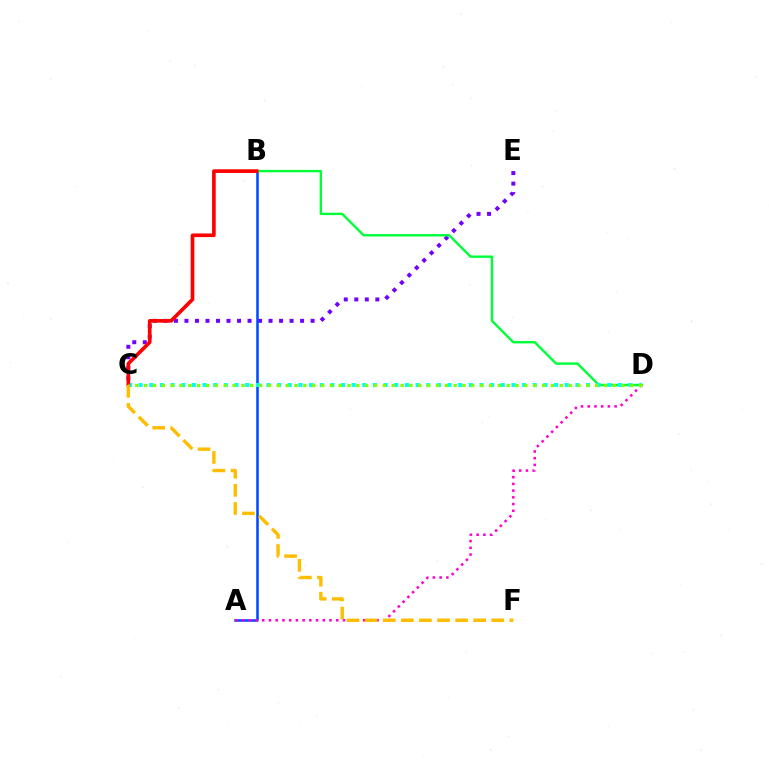{('C', 'E'): [{'color': '#7200ff', 'line_style': 'dotted', 'thickness': 2.86}], ('A', 'B'): [{'color': '#004bff', 'line_style': 'solid', 'thickness': 1.85}], ('B', 'D'): [{'color': '#00ff39', 'line_style': 'solid', 'thickness': 1.73}], ('A', 'D'): [{'color': '#ff00cf', 'line_style': 'dotted', 'thickness': 1.83}], ('C', 'D'): [{'color': '#00fff6', 'line_style': 'dotted', 'thickness': 2.89}, {'color': '#84ff00', 'line_style': 'dotted', 'thickness': 2.4}], ('B', 'C'): [{'color': '#ff0000', 'line_style': 'solid', 'thickness': 2.63}], ('C', 'F'): [{'color': '#ffbd00', 'line_style': 'dashed', 'thickness': 2.46}]}